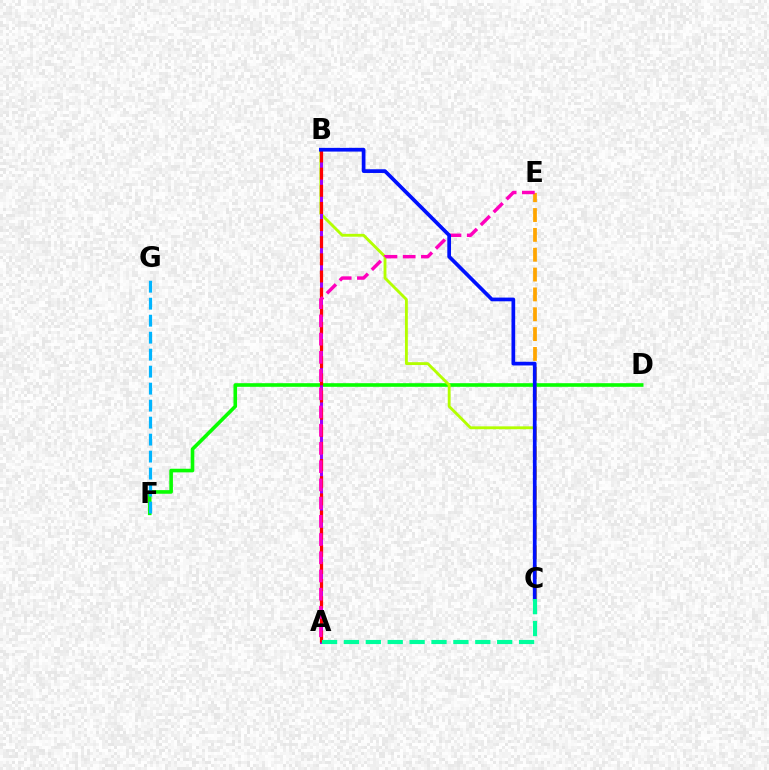{('D', 'F'): [{'color': '#08ff00', 'line_style': 'solid', 'thickness': 2.6}], ('C', 'E'): [{'color': '#ffa500', 'line_style': 'dashed', 'thickness': 2.7}], ('B', 'C'): [{'color': '#b3ff00', 'line_style': 'solid', 'thickness': 2.05}, {'color': '#0010ff', 'line_style': 'solid', 'thickness': 2.67}], ('A', 'B'): [{'color': '#9b00ff', 'line_style': 'solid', 'thickness': 2.14}, {'color': '#ff0000', 'line_style': 'dashed', 'thickness': 2.33}], ('A', 'E'): [{'color': '#ff00bd', 'line_style': 'dashed', 'thickness': 2.48}], ('F', 'G'): [{'color': '#00b5ff', 'line_style': 'dashed', 'thickness': 2.31}], ('A', 'C'): [{'color': '#00ff9d', 'line_style': 'dashed', 'thickness': 2.97}]}